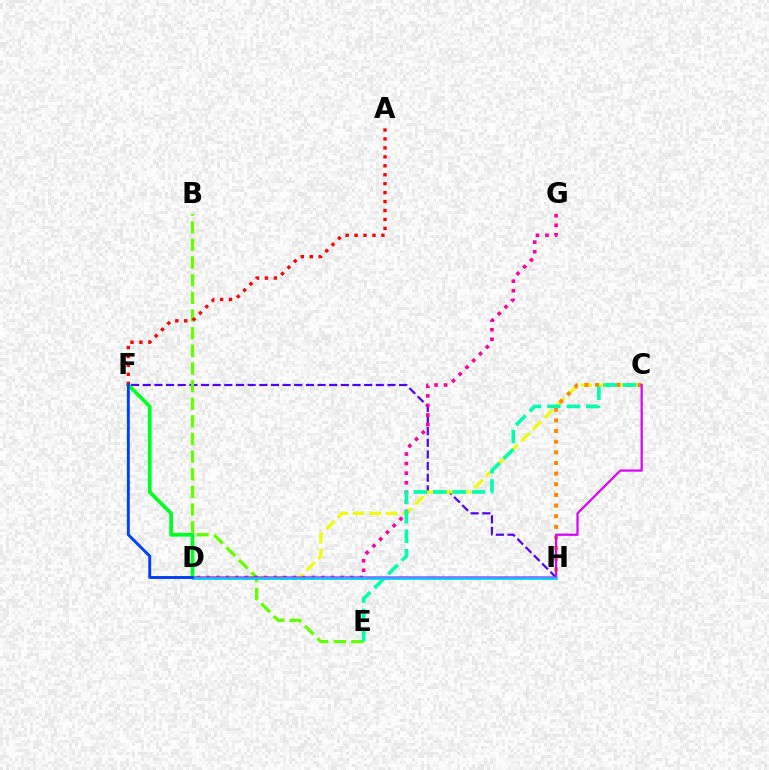{('F', 'H'): [{'color': '#4f00ff', 'line_style': 'dashed', 'thickness': 1.58}], ('C', 'D'): [{'color': '#eeff00', 'line_style': 'dashed', 'thickness': 2.24}, {'color': '#d600ff', 'line_style': 'solid', 'thickness': 1.59}], ('D', 'F'): [{'color': '#00ff27', 'line_style': 'solid', 'thickness': 2.71}, {'color': '#003fff', 'line_style': 'solid', 'thickness': 2.1}], ('C', 'H'): [{'color': '#ff8800', 'line_style': 'dotted', 'thickness': 2.89}], ('B', 'E'): [{'color': '#66ff00', 'line_style': 'dashed', 'thickness': 2.4}], ('D', 'G'): [{'color': '#ff00a0', 'line_style': 'dotted', 'thickness': 2.6}], ('A', 'F'): [{'color': '#ff0000', 'line_style': 'dotted', 'thickness': 2.43}], ('C', 'E'): [{'color': '#00ffaf', 'line_style': 'dashed', 'thickness': 2.64}], ('D', 'H'): [{'color': '#00c7ff', 'line_style': 'solid', 'thickness': 1.9}]}